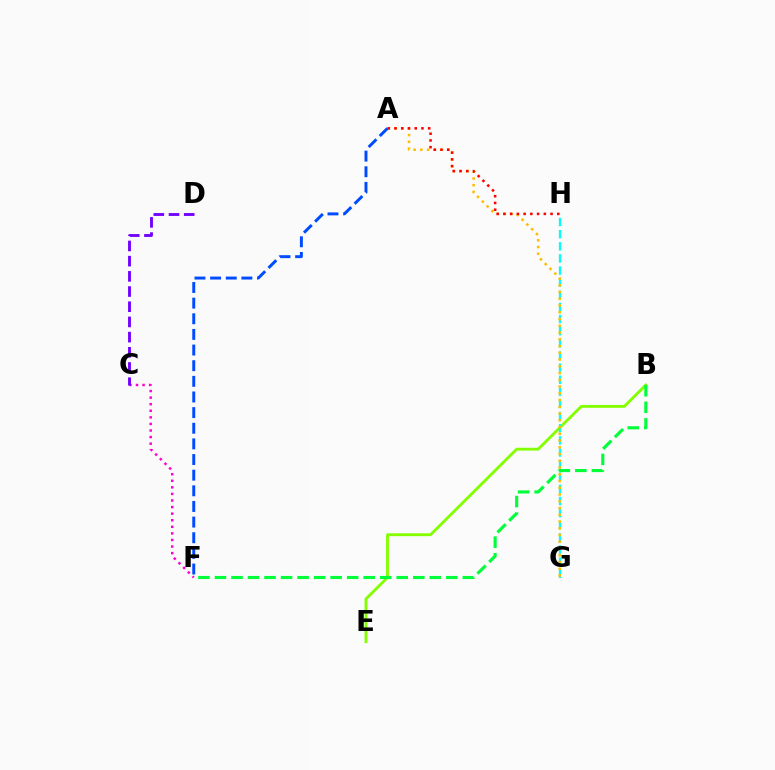{('C', 'F'): [{'color': '#ff00cf', 'line_style': 'dotted', 'thickness': 1.79}], ('B', 'E'): [{'color': '#84ff00', 'line_style': 'solid', 'thickness': 2.05}], ('G', 'H'): [{'color': '#00fff6', 'line_style': 'dashed', 'thickness': 1.65}], ('B', 'F'): [{'color': '#00ff39', 'line_style': 'dashed', 'thickness': 2.24}], ('A', 'G'): [{'color': '#ffbd00', 'line_style': 'dotted', 'thickness': 1.83}], ('C', 'D'): [{'color': '#7200ff', 'line_style': 'dashed', 'thickness': 2.06}], ('A', 'H'): [{'color': '#ff0000', 'line_style': 'dotted', 'thickness': 1.83}], ('A', 'F'): [{'color': '#004bff', 'line_style': 'dashed', 'thickness': 2.12}]}